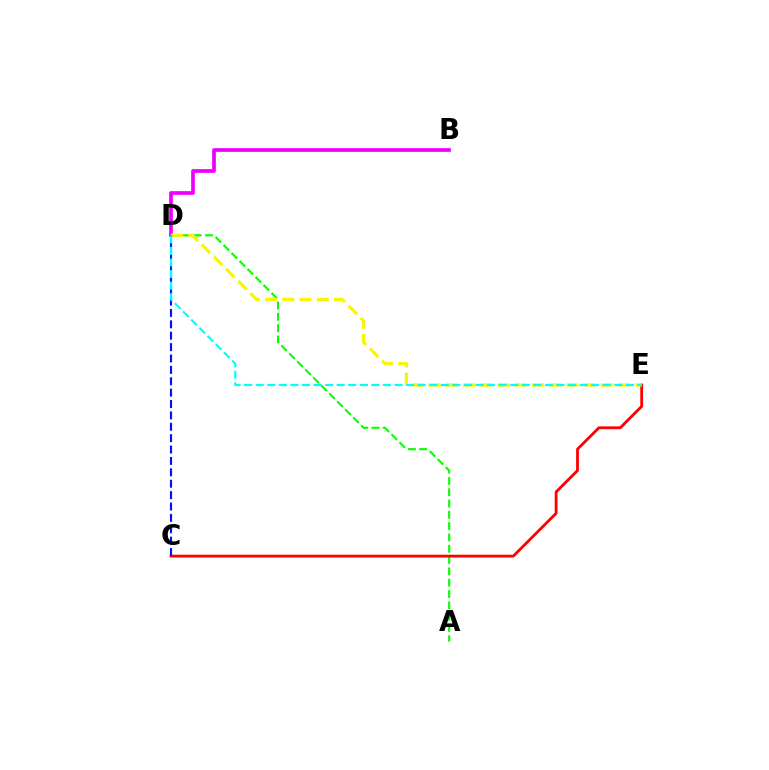{('A', 'D'): [{'color': '#08ff00', 'line_style': 'dashed', 'thickness': 1.54}], ('B', 'D'): [{'color': '#ee00ff', 'line_style': 'solid', 'thickness': 2.67}], ('C', 'E'): [{'color': '#ff0000', 'line_style': 'solid', 'thickness': 2.03}], ('D', 'E'): [{'color': '#fcf500', 'line_style': 'dashed', 'thickness': 2.34}, {'color': '#00fff6', 'line_style': 'dashed', 'thickness': 1.57}], ('C', 'D'): [{'color': '#0010ff', 'line_style': 'dashed', 'thickness': 1.55}]}